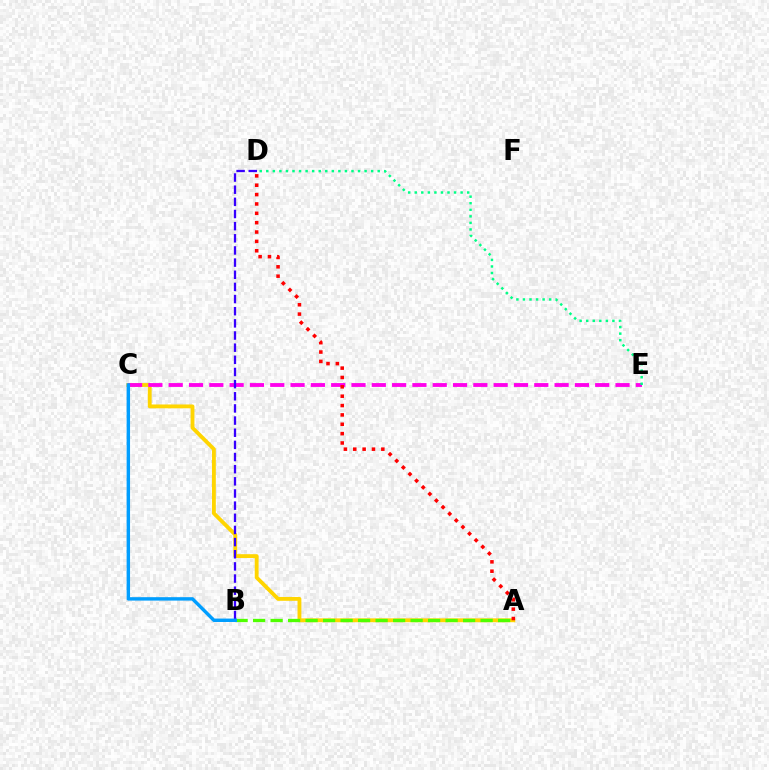{('A', 'C'): [{'color': '#ffd500', 'line_style': 'solid', 'thickness': 2.77}], ('A', 'B'): [{'color': '#4fff00', 'line_style': 'dashed', 'thickness': 2.38}], ('C', 'E'): [{'color': '#ff00ed', 'line_style': 'dashed', 'thickness': 2.76}], ('A', 'D'): [{'color': '#ff0000', 'line_style': 'dotted', 'thickness': 2.54}], ('B', 'D'): [{'color': '#3700ff', 'line_style': 'dashed', 'thickness': 1.65}], ('B', 'C'): [{'color': '#009eff', 'line_style': 'solid', 'thickness': 2.46}], ('D', 'E'): [{'color': '#00ff86', 'line_style': 'dotted', 'thickness': 1.78}]}